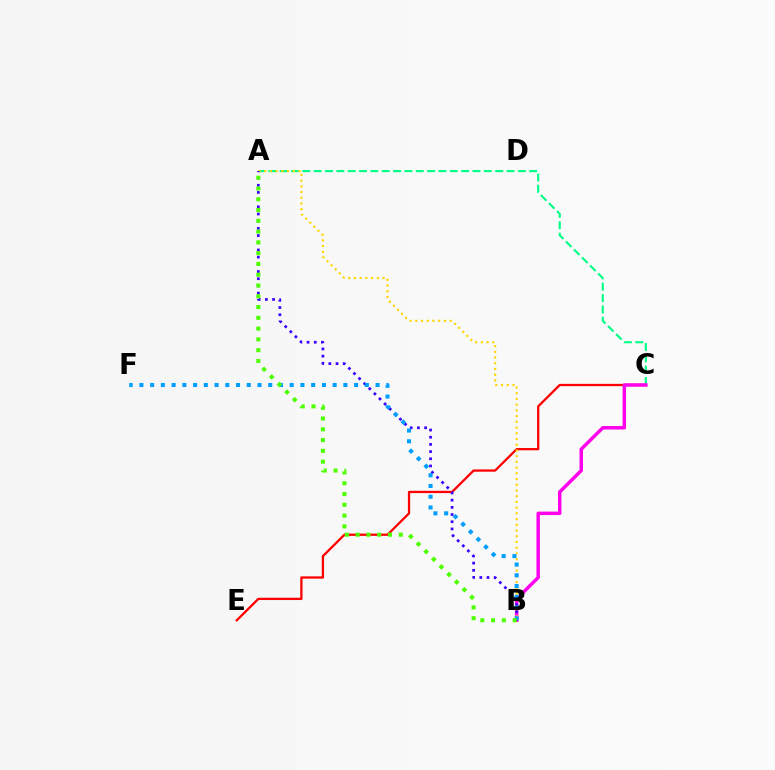{('C', 'E'): [{'color': '#ff0000', 'line_style': 'solid', 'thickness': 1.64}], ('A', 'C'): [{'color': '#00ff86', 'line_style': 'dashed', 'thickness': 1.54}], ('B', 'C'): [{'color': '#ff00ed', 'line_style': 'solid', 'thickness': 2.49}], ('A', 'B'): [{'color': '#ffd500', 'line_style': 'dotted', 'thickness': 1.55}, {'color': '#3700ff', 'line_style': 'dotted', 'thickness': 1.95}, {'color': '#4fff00', 'line_style': 'dotted', 'thickness': 2.93}], ('B', 'F'): [{'color': '#009eff', 'line_style': 'dotted', 'thickness': 2.92}]}